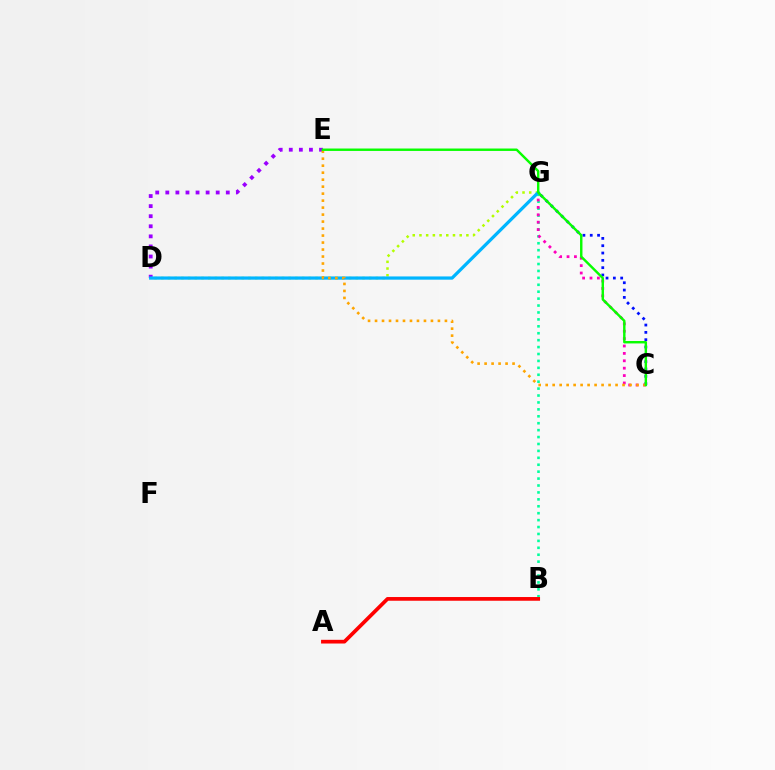{('D', 'G'): [{'color': '#b3ff00', 'line_style': 'dotted', 'thickness': 1.82}, {'color': '#00b5ff', 'line_style': 'solid', 'thickness': 2.33}], ('B', 'G'): [{'color': '#00ff9d', 'line_style': 'dotted', 'thickness': 1.88}], ('D', 'E'): [{'color': '#9b00ff', 'line_style': 'dotted', 'thickness': 2.74}], ('C', 'G'): [{'color': '#0010ff', 'line_style': 'dotted', 'thickness': 1.99}, {'color': '#ff00bd', 'line_style': 'dotted', 'thickness': 2.01}], ('C', 'E'): [{'color': '#ffa500', 'line_style': 'dotted', 'thickness': 1.9}, {'color': '#08ff00', 'line_style': 'solid', 'thickness': 1.74}], ('A', 'B'): [{'color': '#ff0000', 'line_style': 'solid', 'thickness': 2.67}]}